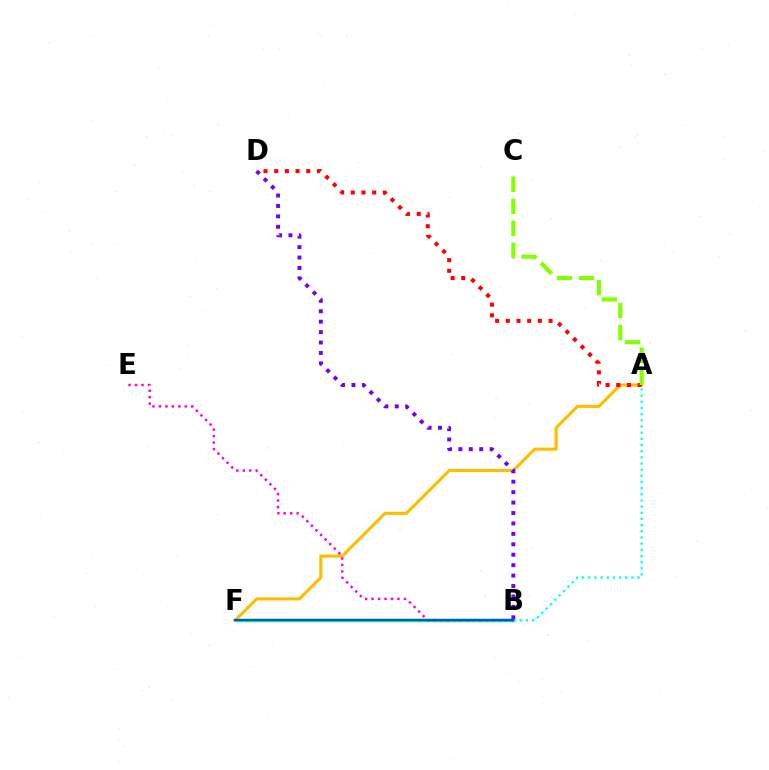{('B', 'F'): [{'color': '#00ff39', 'line_style': 'solid', 'thickness': 2.51}, {'color': '#004bff', 'line_style': 'solid', 'thickness': 1.58}], ('A', 'B'): [{'color': '#00fff6', 'line_style': 'dotted', 'thickness': 1.67}], ('A', 'F'): [{'color': '#ffbd00', 'line_style': 'solid', 'thickness': 2.23}], ('B', 'E'): [{'color': '#ff00cf', 'line_style': 'dotted', 'thickness': 1.76}], ('B', 'D'): [{'color': '#7200ff', 'line_style': 'dotted', 'thickness': 2.83}], ('A', 'D'): [{'color': '#ff0000', 'line_style': 'dotted', 'thickness': 2.9}], ('A', 'C'): [{'color': '#84ff00', 'line_style': 'dashed', 'thickness': 3.0}]}